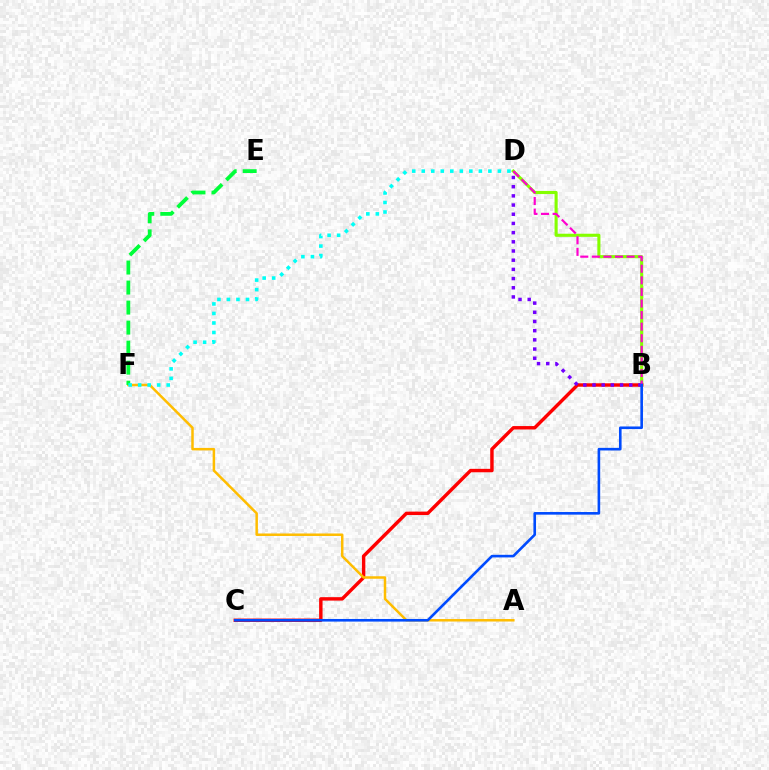{('B', 'D'): [{'color': '#84ff00', 'line_style': 'solid', 'thickness': 2.23}, {'color': '#7200ff', 'line_style': 'dotted', 'thickness': 2.5}, {'color': '#ff00cf', 'line_style': 'dashed', 'thickness': 1.57}], ('B', 'C'): [{'color': '#ff0000', 'line_style': 'solid', 'thickness': 2.47}, {'color': '#004bff', 'line_style': 'solid', 'thickness': 1.88}], ('A', 'F'): [{'color': '#ffbd00', 'line_style': 'solid', 'thickness': 1.8}], ('E', 'F'): [{'color': '#00ff39', 'line_style': 'dashed', 'thickness': 2.72}], ('D', 'F'): [{'color': '#00fff6', 'line_style': 'dotted', 'thickness': 2.59}]}